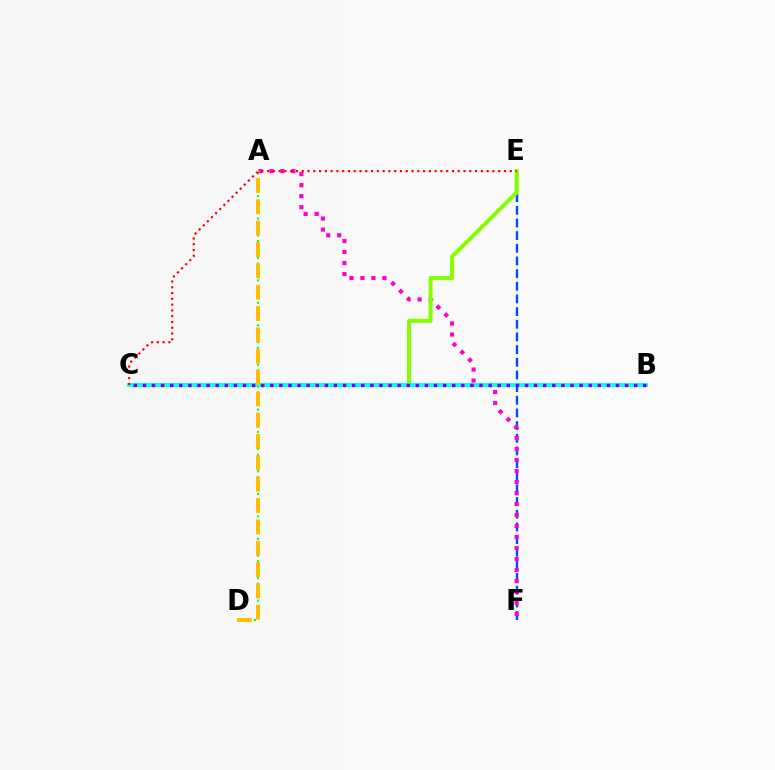{('A', 'D'): [{'color': '#00ff39', 'line_style': 'dotted', 'thickness': 1.53}, {'color': '#ffbd00', 'line_style': 'dashed', 'thickness': 2.9}], ('E', 'F'): [{'color': '#004bff', 'line_style': 'dashed', 'thickness': 1.72}], ('A', 'F'): [{'color': '#ff00cf', 'line_style': 'dotted', 'thickness': 2.99}], ('C', 'E'): [{'color': '#84ff00', 'line_style': 'solid', 'thickness': 2.91}, {'color': '#ff0000', 'line_style': 'dotted', 'thickness': 1.57}], ('B', 'C'): [{'color': '#00fff6', 'line_style': 'solid', 'thickness': 2.74}, {'color': '#7200ff', 'line_style': 'dotted', 'thickness': 2.47}]}